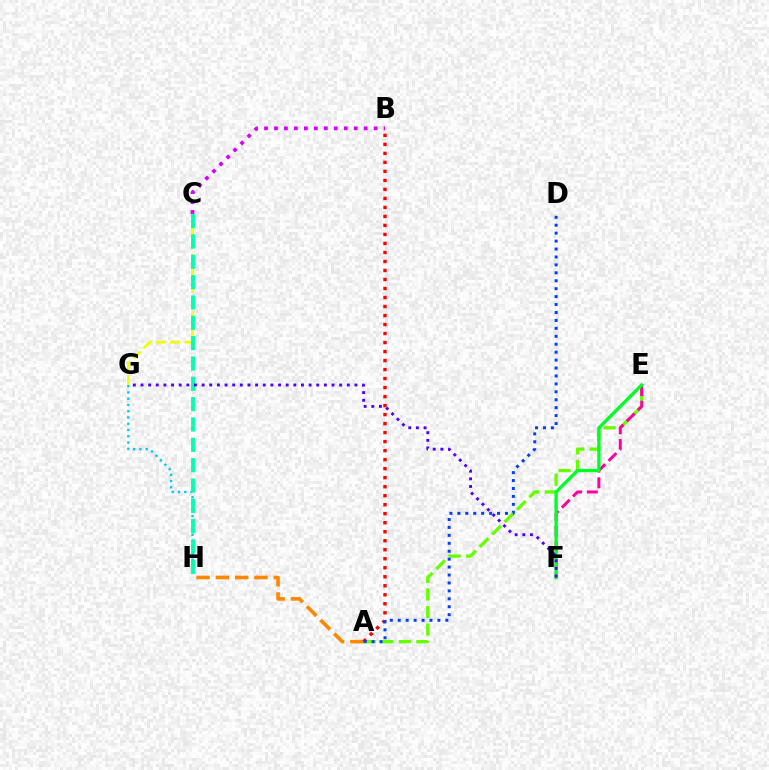{('G', 'H'): [{'color': '#00c7ff', 'line_style': 'dotted', 'thickness': 1.7}], ('C', 'G'): [{'color': '#eeff00', 'line_style': 'dashed', 'thickness': 1.96}], ('A', 'H'): [{'color': '#ff8800', 'line_style': 'dashed', 'thickness': 2.62}], ('A', 'E'): [{'color': '#66ff00', 'line_style': 'dashed', 'thickness': 2.38}], ('B', 'C'): [{'color': '#d600ff', 'line_style': 'dotted', 'thickness': 2.71}], ('A', 'B'): [{'color': '#ff0000', 'line_style': 'dotted', 'thickness': 2.45}], ('C', 'H'): [{'color': '#00ffaf', 'line_style': 'dashed', 'thickness': 2.76}], ('E', 'F'): [{'color': '#ff00a0', 'line_style': 'dashed', 'thickness': 2.14}, {'color': '#00ff27', 'line_style': 'solid', 'thickness': 2.37}], ('F', 'G'): [{'color': '#4f00ff', 'line_style': 'dotted', 'thickness': 2.08}], ('A', 'D'): [{'color': '#003fff', 'line_style': 'dotted', 'thickness': 2.16}]}